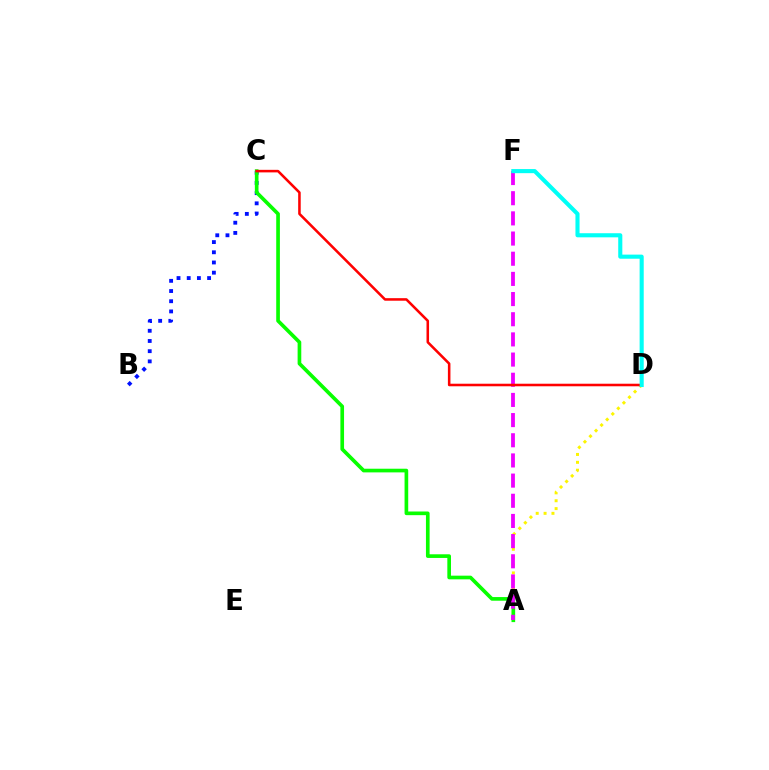{('A', 'D'): [{'color': '#fcf500', 'line_style': 'dotted', 'thickness': 2.14}], ('B', 'C'): [{'color': '#0010ff', 'line_style': 'dotted', 'thickness': 2.77}], ('A', 'C'): [{'color': '#08ff00', 'line_style': 'solid', 'thickness': 2.64}], ('A', 'F'): [{'color': '#ee00ff', 'line_style': 'dashed', 'thickness': 2.74}], ('C', 'D'): [{'color': '#ff0000', 'line_style': 'solid', 'thickness': 1.84}], ('D', 'F'): [{'color': '#00fff6', 'line_style': 'solid', 'thickness': 2.95}]}